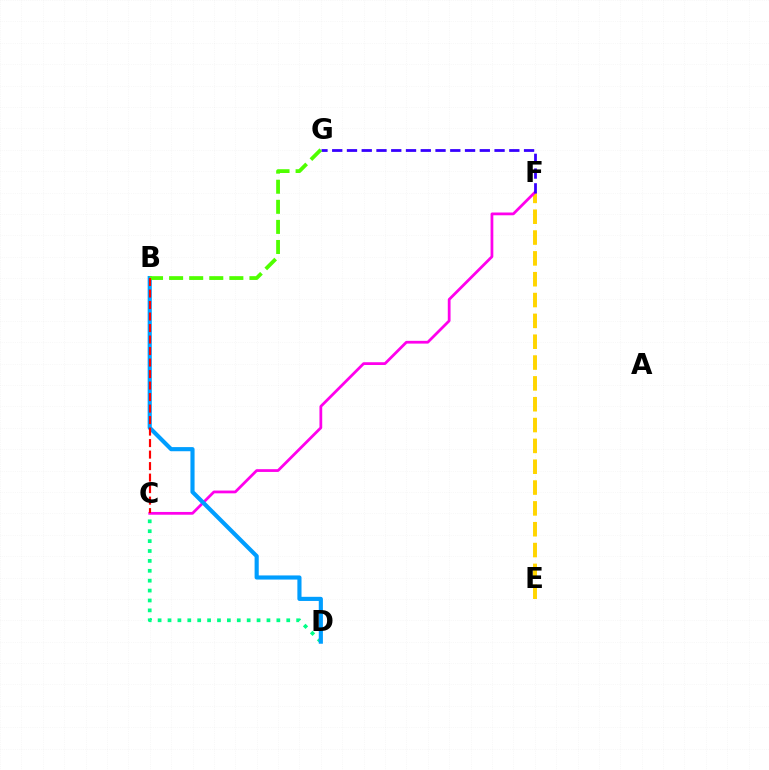{('E', 'F'): [{'color': '#ffd500', 'line_style': 'dashed', 'thickness': 2.83}], ('C', 'D'): [{'color': '#00ff86', 'line_style': 'dotted', 'thickness': 2.69}], ('C', 'F'): [{'color': '#ff00ed', 'line_style': 'solid', 'thickness': 1.99}], ('F', 'G'): [{'color': '#3700ff', 'line_style': 'dashed', 'thickness': 2.0}], ('B', 'D'): [{'color': '#009eff', 'line_style': 'solid', 'thickness': 2.98}], ('B', 'G'): [{'color': '#4fff00', 'line_style': 'dashed', 'thickness': 2.73}], ('B', 'C'): [{'color': '#ff0000', 'line_style': 'dashed', 'thickness': 1.56}]}